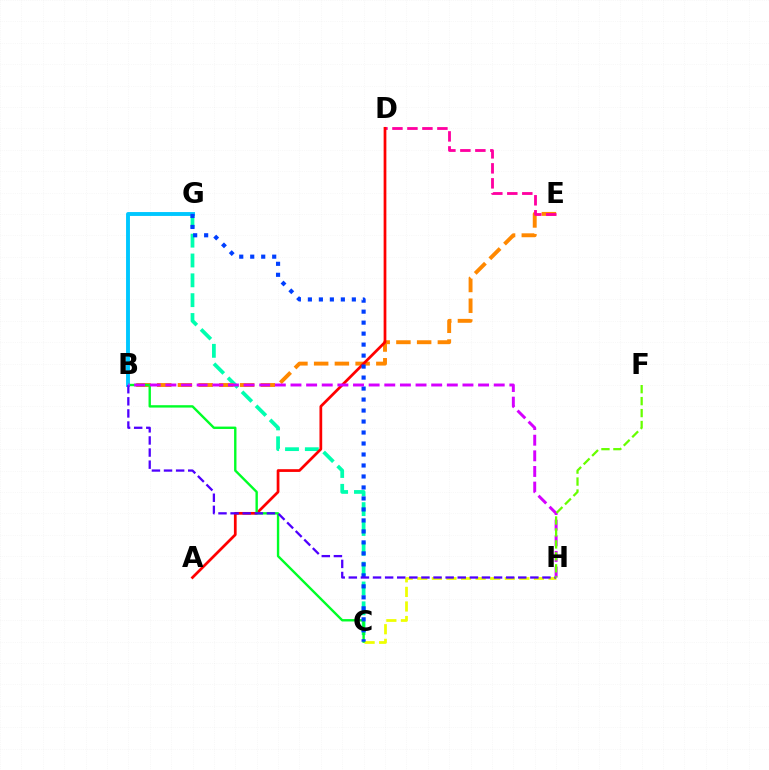{('C', 'G'): [{'color': '#00ffaf', 'line_style': 'dashed', 'thickness': 2.7}, {'color': '#003fff', 'line_style': 'dotted', 'thickness': 2.99}], ('B', 'E'): [{'color': '#ff8800', 'line_style': 'dashed', 'thickness': 2.82}], ('C', 'H'): [{'color': '#eeff00', 'line_style': 'dashed', 'thickness': 1.98}], ('D', 'E'): [{'color': '#ff00a0', 'line_style': 'dashed', 'thickness': 2.04}], ('A', 'D'): [{'color': '#ff0000', 'line_style': 'solid', 'thickness': 1.97}], ('B', 'C'): [{'color': '#00ff27', 'line_style': 'solid', 'thickness': 1.72}], ('B', 'G'): [{'color': '#00c7ff', 'line_style': 'solid', 'thickness': 2.8}], ('B', 'H'): [{'color': '#4f00ff', 'line_style': 'dashed', 'thickness': 1.64}, {'color': '#d600ff', 'line_style': 'dashed', 'thickness': 2.12}], ('F', 'H'): [{'color': '#66ff00', 'line_style': 'dashed', 'thickness': 1.62}]}